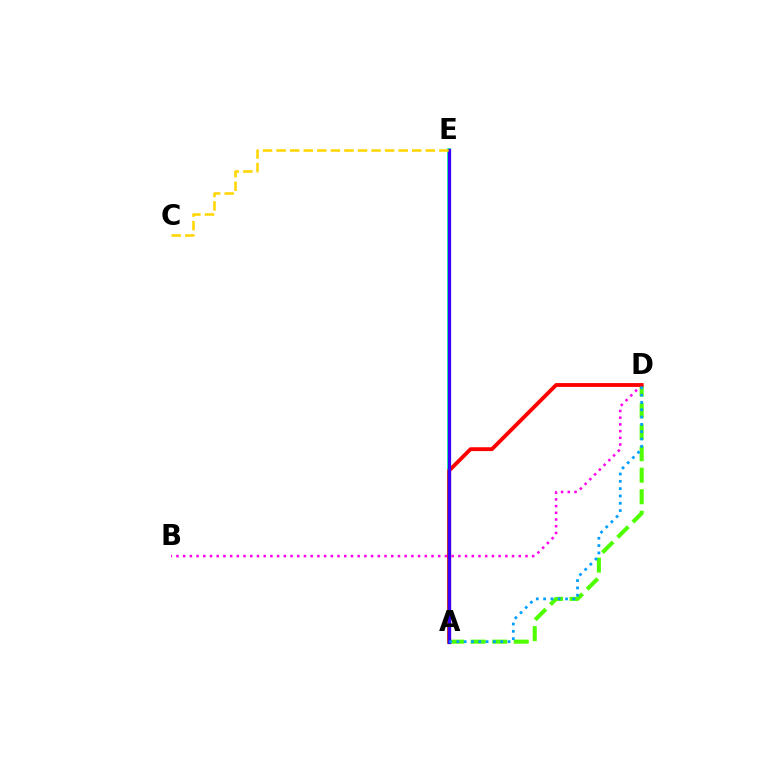{('A', 'E'): [{'color': '#00ff86', 'line_style': 'solid', 'thickness': 2.65}, {'color': '#3700ff', 'line_style': 'solid', 'thickness': 2.33}], ('A', 'D'): [{'color': '#4fff00', 'line_style': 'dashed', 'thickness': 2.92}, {'color': '#ff0000', 'line_style': 'solid', 'thickness': 2.77}, {'color': '#009eff', 'line_style': 'dotted', 'thickness': 1.99}], ('B', 'D'): [{'color': '#ff00ed', 'line_style': 'dotted', 'thickness': 1.82}], ('C', 'E'): [{'color': '#ffd500', 'line_style': 'dashed', 'thickness': 1.84}]}